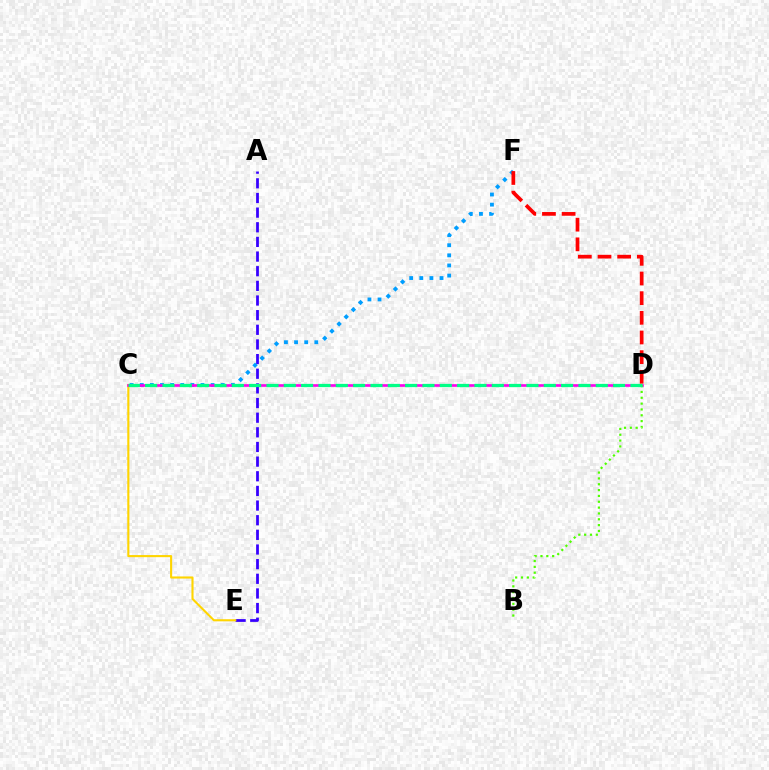{('A', 'E'): [{'color': '#3700ff', 'line_style': 'dashed', 'thickness': 1.99}], ('C', 'E'): [{'color': '#ffd500', 'line_style': 'solid', 'thickness': 1.52}], ('C', 'F'): [{'color': '#009eff', 'line_style': 'dotted', 'thickness': 2.75}], ('C', 'D'): [{'color': '#ff00ed', 'line_style': 'solid', 'thickness': 1.91}, {'color': '#00ff86', 'line_style': 'dashed', 'thickness': 2.35}], ('B', 'D'): [{'color': '#4fff00', 'line_style': 'dotted', 'thickness': 1.59}], ('D', 'F'): [{'color': '#ff0000', 'line_style': 'dashed', 'thickness': 2.67}]}